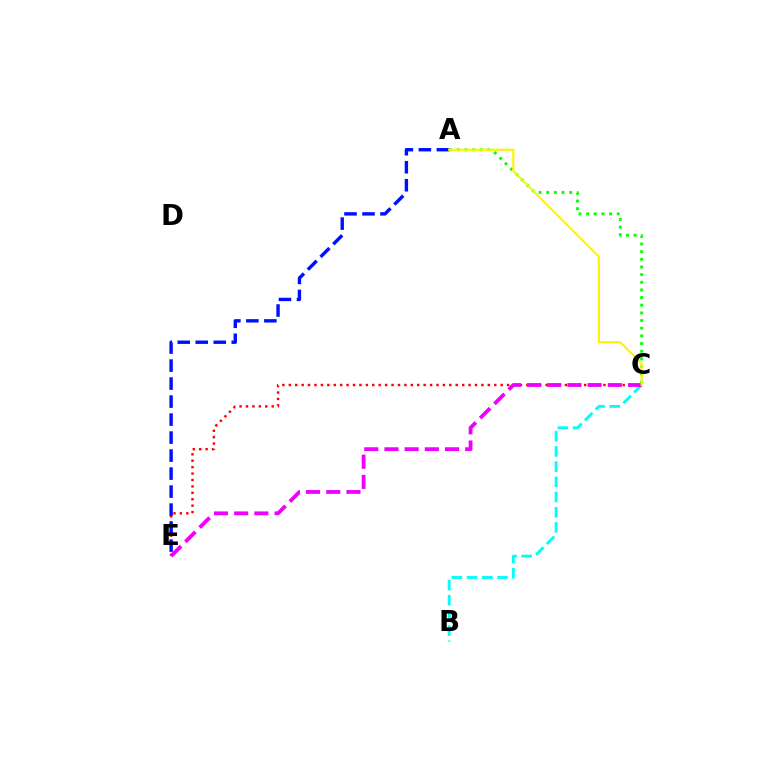{('A', 'C'): [{'color': '#08ff00', 'line_style': 'dotted', 'thickness': 2.08}, {'color': '#fcf500', 'line_style': 'solid', 'thickness': 1.55}], ('C', 'E'): [{'color': '#ff0000', 'line_style': 'dotted', 'thickness': 1.74}, {'color': '#ee00ff', 'line_style': 'dashed', 'thickness': 2.74}], ('B', 'C'): [{'color': '#00fff6', 'line_style': 'dashed', 'thickness': 2.06}], ('A', 'E'): [{'color': '#0010ff', 'line_style': 'dashed', 'thickness': 2.45}]}